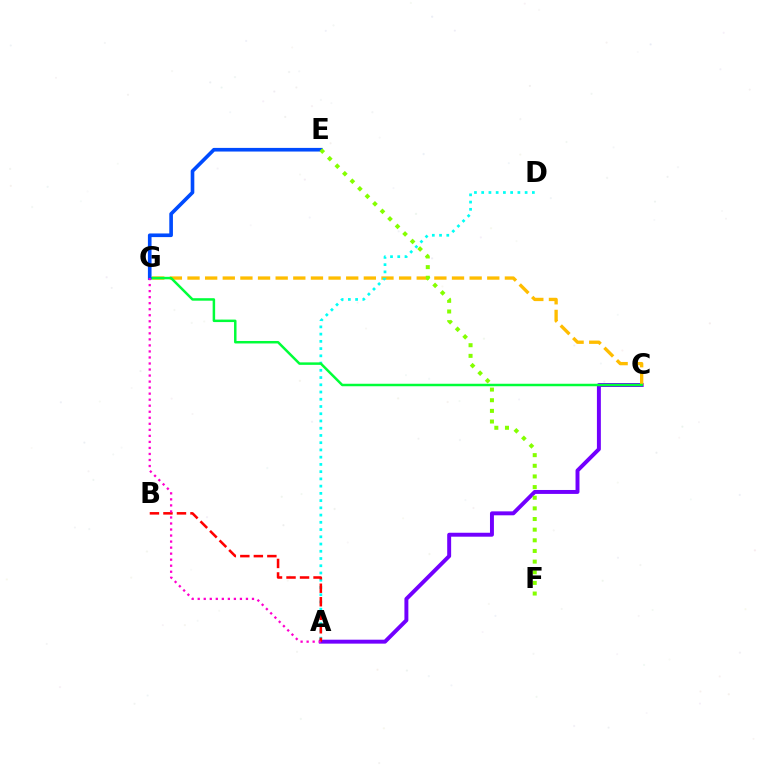{('A', 'C'): [{'color': '#7200ff', 'line_style': 'solid', 'thickness': 2.84}], ('C', 'G'): [{'color': '#ffbd00', 'line_style': 'dashed', 'thickness': 2.4}, {'color': '#00ff39', 'line_style': 'solid', 'thickness': 1.79}], ('A', 'D'): [{'color': '#00fff6', 'line_style': 'dotted', 'thickness': 1.97}], ('A', 'B'): [{'color': '#ff0000', 'line_style': 'dashed', 'thickness': 1.84}], ('E', 'G'): [{'color': '#004bff', 'line_style': 'solid', 'thickness': 2.62}], ('A', 'G'): [{'color': '#ff00cf', 'line_style': 'dotted', 'thickness': 1.64}], ('E', 'F'): [{'color': '#84ff00', 'line_style': 'dotted', 'thickness': 2.89}]}